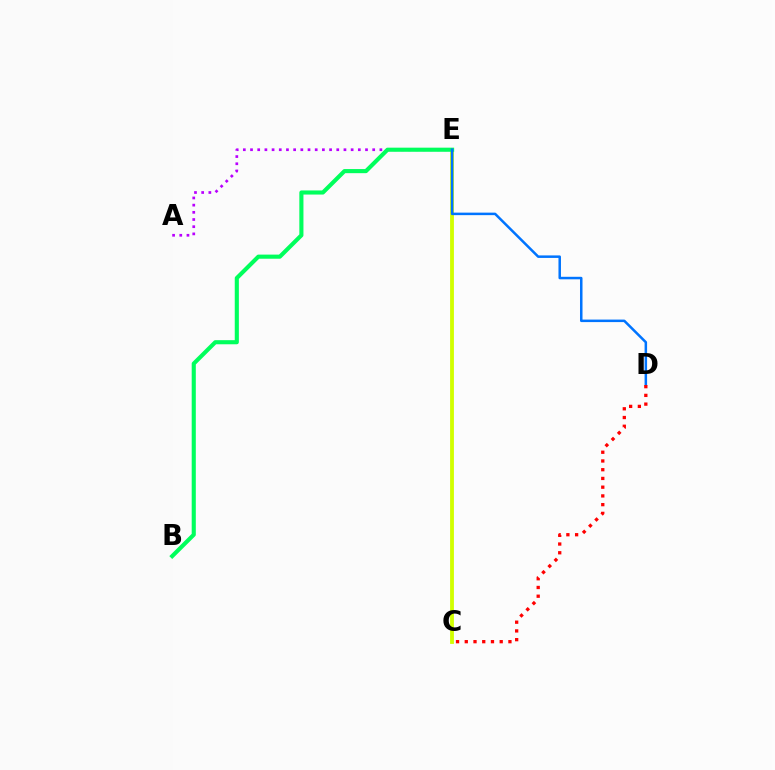{('A', 'E'): [{'color': '#b900ff', 'line_style': 'dotted', 'thickness': 1.95}], ('C', 'E'): [{'color': '#d1ff00', 'line_style': 'solid', 'thickness': 2.75}], ('B', 'E'): [{'color': '#00ff5c', 'line_style': 'solid', 'thickness': 2.96}], ('D', 'E'): [{'color': '#0074ff', 'line_style': 'solid', 'thickness': 1.81}], ('C', 'D'): [{'color': '#ff0000', 'line_style': 'dotted', 'thickness': 2.37}]}